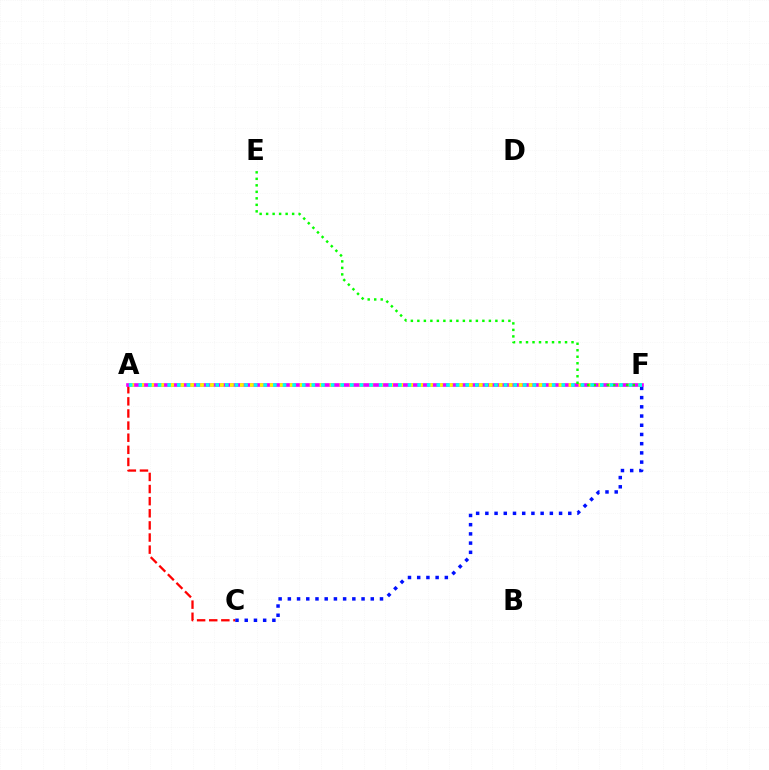{('A', 'C'): [{'color': '#ff0000', 'line_style': 'dashed', 'thickness': 1.65}], ('A', 'F'): [{'color': '#ee00ff', 'line_style': 'solid', 'thickness': 2.62}, {'color': '#fcf500', 'line_style': 'dotted', 'thickness': 2.71}, {'color': '#00fff6', 'line_style': 'dotted', 'thickness': 2.61}], ('E', 'F'): [{'color': '#08ff00', 'line_style': 'dotted', 'thickness': 1.77}], ('C', 'F'): [{'color': '#0010ff', 'line_style': 'dotted', 'thickness': 2.5}]}